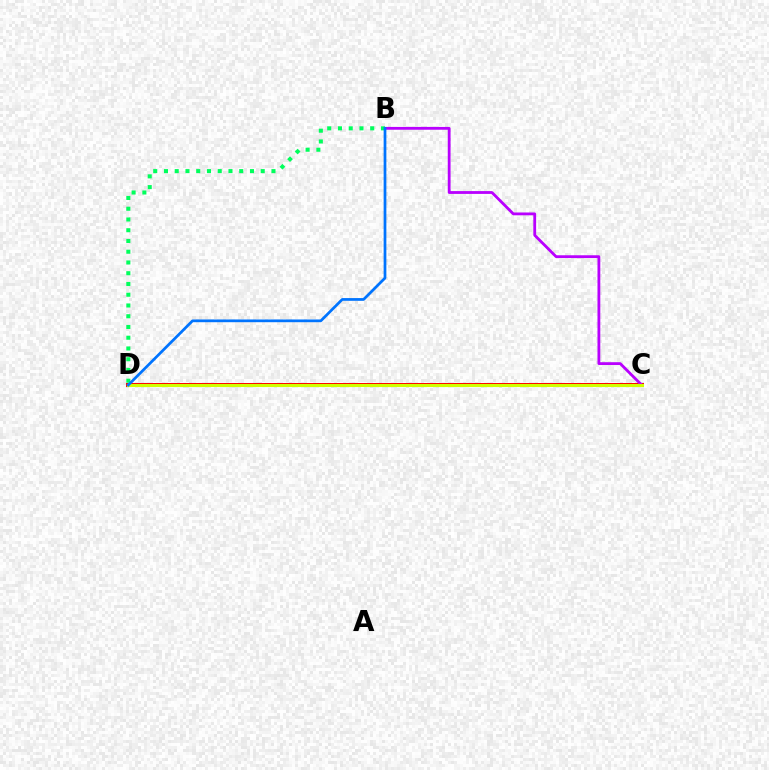{('C', 'D'): [{'color': '#ff0000', 'line_style': 'solid', 'thickness': 2.86}, {'color': '#d1ff00', 'line_style': 'solid', 'thickness': 2.23}], ('B', 'C'): [{'color': '#b900ff', 'line_style': 'solid', 'thickness': 2.02}], ('B', 'D'): [{'color': '#00ff5c', 'line_style': 'dotted', 'thickness': 2.92}, {'color': '#0074ff', 'line_style': 'solid', 'thickness': 1.97}]}